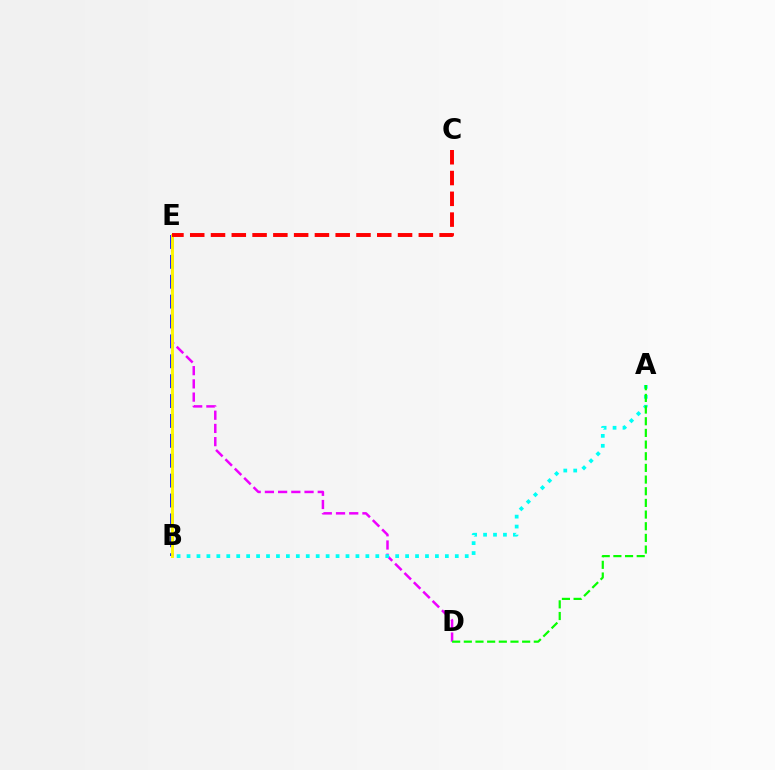{('B', 'E'): [{'color': '#0010ff', 'line_style': 'dashed', 'thickness': 2.7}, {'color': '#fcf500', 'line_style': 'solid', 'thickness': 2.08}], ('D', 'E'): [{'color': '#ee00ff', 'line_style': 'dashed', 'thickness': 1.8}], ('A', 'B'): [{'color': '#00fff6', 'line_style': 'dotted', 'thickness': 2.7}], ('C', 'E'): [{'color': '#ff0000', 'line_style': 'dashed', 'thickness': 2.82}], ('A', 'D'): [{'color': '#08ff00', 'line_style': 'dashed', 'thickness': 1.58}]}